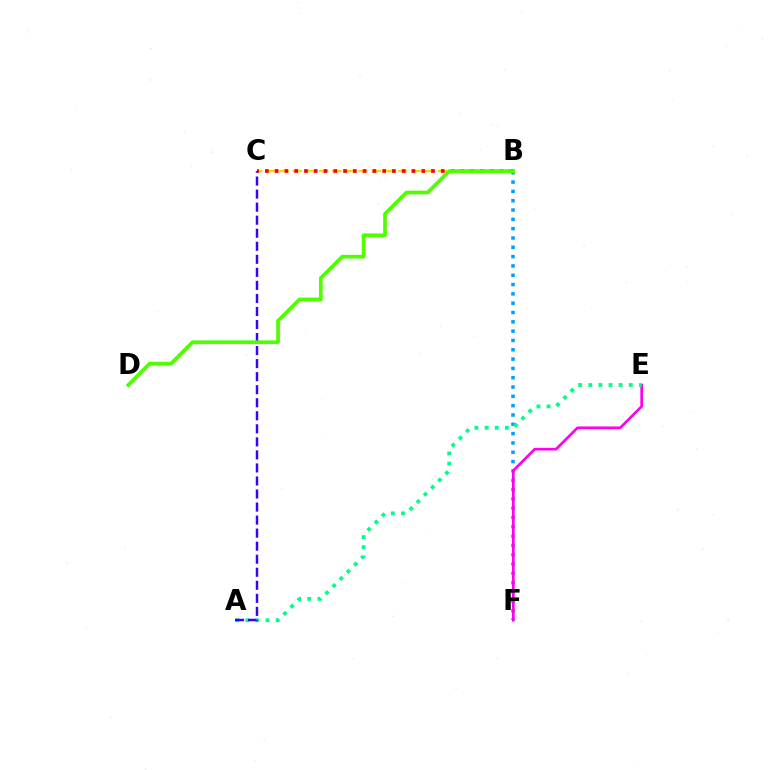{('B', 'C'): [{'color': '#ffd500', 'line_style': 'dashed', 'thickness': 1.79}, {'color': '#ff0000', 'line_style': 'dotted', 'thickness': 2.65}], ('B', 'F'): [{'color': '#009eff', 'line_style': 'dotted', 'thickness': 2.53}], ('E', 'F'): [{'color': '#ff00ed', 'line_style': 'solid', 'thickness': 1.92}], ('A', 'E'): [{'color': '#00ff86', 'line_style': 'dotted', 'thickness': 2.75}], ('A', 'C'): [{'color': '#3700ff', 'line_style': 'dashed', 'thickness': 1.77}], ('B', 'D'): [{'color': '#4fff00', 'line_style': 'solid', 'thickness': 2.68}]}